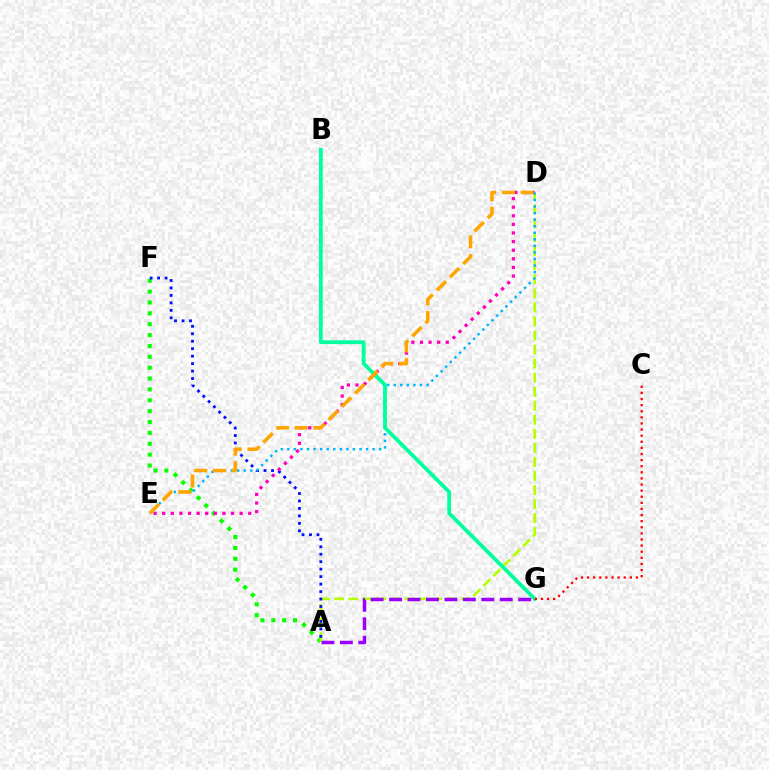{('A', 'F'): [{'color': '#08ff00', 'line_style': 'dotted', 'thickness': 2.95}, {'color': '#0010ff', 'line_style': 'dotted', 'thickness': 2.03}], ('A', 'D'): [{'color': '#b3ff00', 'line_style': 'dashed', 'thickness': 1.91}], ('A', 'G'): [{'color': '#9b00ff', 'line_style': 'dashed', 'thickness': 2.51}], ('D', 'E'): [{'color': '#ff00bd', 'line_style': 'dotted', 'thickness': 2.34}, {'color': '#00b5ff', 'line_style': 'dotted', 'thickness': 1.78}, {'color': '#ffa500', 'line_style': 'dashed', 'thickness': 2.54}], ('B', 'G'): [{'color': '#00ff9d', 'line_style': 'solid', 'thickness': 2.73}], ('C', 'G'): [{'color': '#ff0000', 'line_style': 'dotted', 'thickness': 1.66}]}